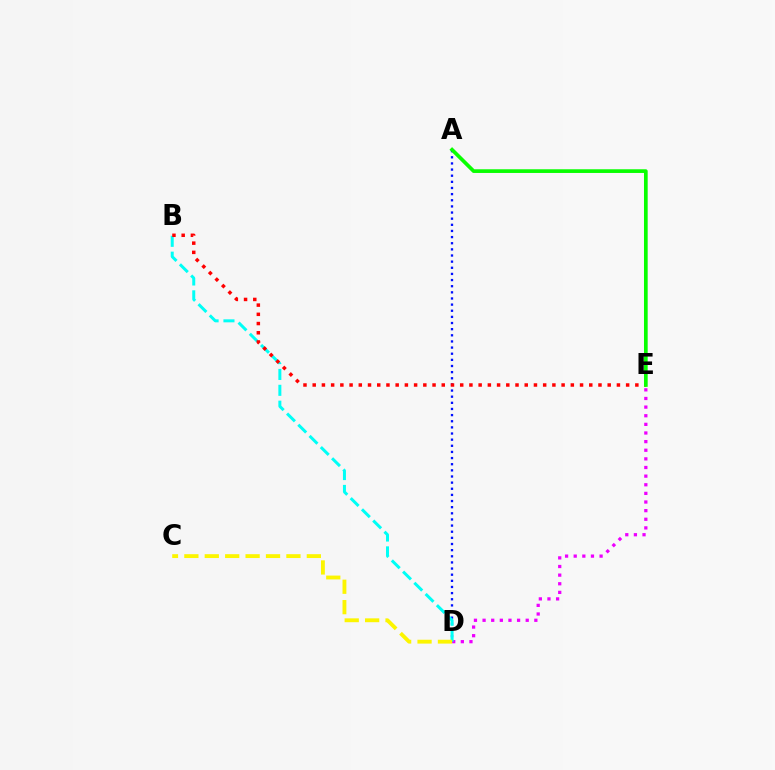{('A', 'D'): [{'color': '#0010ff', 'line_style': 'dotted', 'thickness': 1.67}], ('D', 'E'): [{'color': '#ee00ff', 'line_style': 'dotted', 'thickness': 2.34}], ('B', 'D'): [{'color': '#00fff6', 'line_style': 'dashed', 'thickness': 2.16}], ('B', 'E'): [{'color': '#ff0000', 'line_style': 'dotted', 'thickness': 2.5}], ('C', 'D'): [{'color': '#fcf500', 'line_style': 'dashed', 'thickness': 2.77}], ('A', 'E'): [{'color': '#08ff00', 'line_style': 'solid', 'thickness': 2.66}]}